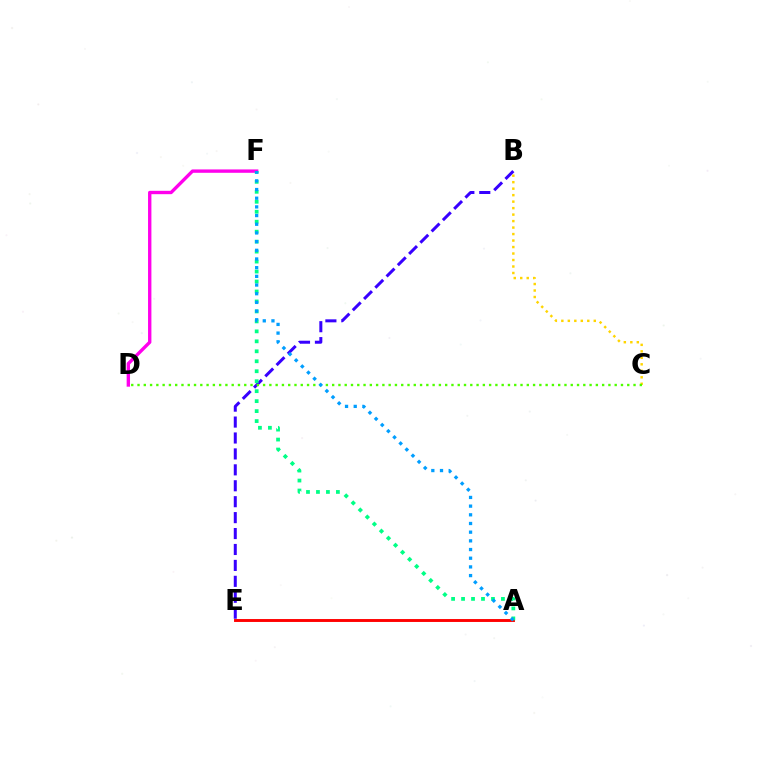{('B', 'E'): [{'color': '#3700ff', 'line_style': 'dashed', 'thickness': 2.16}], ('A', 'E'): [{'color': '#ff0000', 'line_style': 'solid', 'thickness': 2.09}], ('D', 'F'): [{'color': '#ff00ed', 'line_style': 'solid', 'thickness': 2.42}], ('B', 'C'): [{'color': '#ffd500', 'line_style': 'dotted', 'thickness': 1.76}], ('C', 'D'): [{'color': '#4fff00', 'line_style': 'dotted', 'thickness': 1.71}], ('A', 'F'): [{'color': '#00ff86', 'line_style': 'dotted', 'thickness': 2.71}, {'color': '#009eff', 'line_style': 'dotted', 'thickness': 2.36}]}